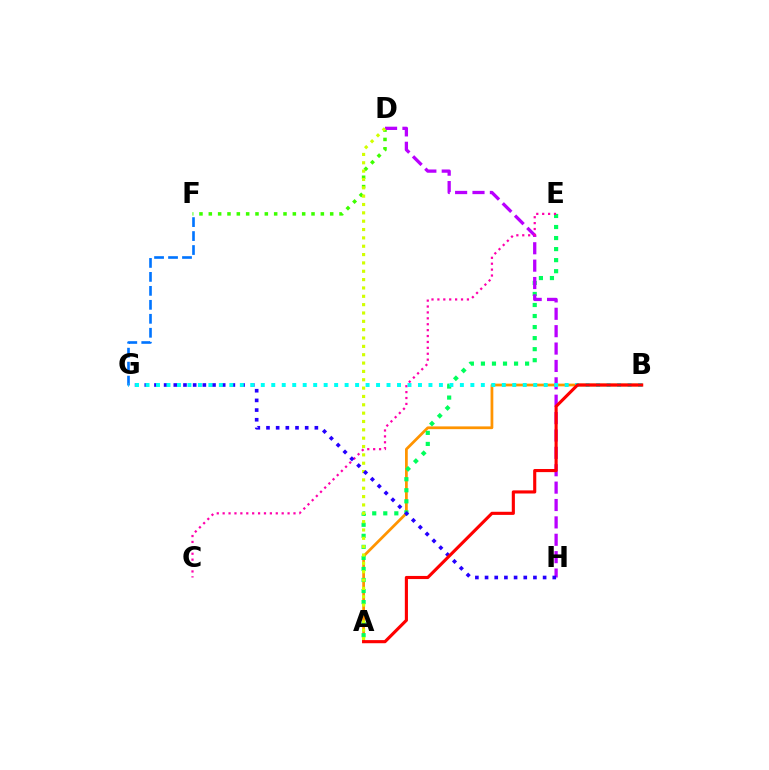{('D', 'F'): [{'color': '#3dff00', 'line_style': 'dotted', 'thickness': 2.54}], ('A', 'B'): [{'color': '#ff9400', 'line_style': 'solid', 'thickness': 1.98}, {'color': '#ff0000', 'line_style': 'solid', 'thickness': 2.25}], ('A', 'E'): [{'color': '#00ff5c', 'line_style': 'dotted', 'thickness': 3.0}], ('F', 'G'): [{'color': '#0074ff', 'line_style': 'dashed', 'thickness': 1.9}], ('D', 'H'): [{'color': '#b900ff', 'line_style': 'dashed', 'thickness': 2.36}], ('A', 'D'): [{'color': '#d1ff00', 'line_style': 'dotted', 'thickness': 2.27}], ('C', 'E'): [{'color': '#ff00ac', 'line_style': 'dotted', 'thickness': 1.6}], ('G', 'H'): [{'color': '#2500ff', 'line_style': 'dotted', 'thickness': 2.63}], ('B', 'G'): [{'color': '#00fff6', 'line_style': 'dotted', 'thickness': 2.85}]}